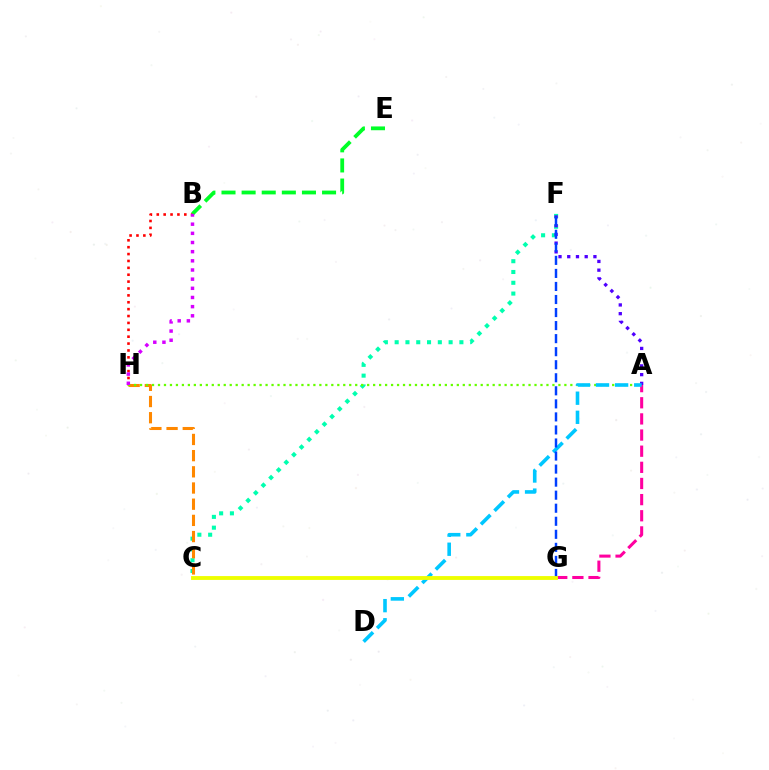{('B', 'H'): [{'color': '#ff0000', 'line_style': 'dotted', 'thickness': 1.87}, {'color': '#d600ff', 'line_style': 'dotted', 'thickness': 2.49}], ('C', 'F'): [{'color': '#00ffaf', 'line_style': 'dotted', 'thickness': 2.93}], ('B', 'E'): [{'color': '#00ff27', 'line_style': 'dashed', 'thickness': 2.73}], ('C', 'H'): [{'color': '#ff8800', 'line_style': 'dashed', 'thickness': 2.2}], ('A', 'G'): [{'color': '#ff00a0', 'line_style': 'dashed', 'thickness': 2.19}], ('A', 'F'): [{'color': '#4f00ff', 'line_style': 'dotted', 'thickness': 2.37}], ('A', 'H'): [{'color': '#66ff00', 'line_style': 'dotted', 'thickness': 1.62}], ('A', 'D'): [{'color': '#00c7ff', 'line_style': 'dashed', 'thickness': 2.6}], ('F', 'G'): [{'color': '#003fff', 'line_style': 'dashed', 'thickness': 1.77}], ('C', 'G'): [{'color': '#eeff00', 'line_style': 'solid', 'thickness': 2.77}]}